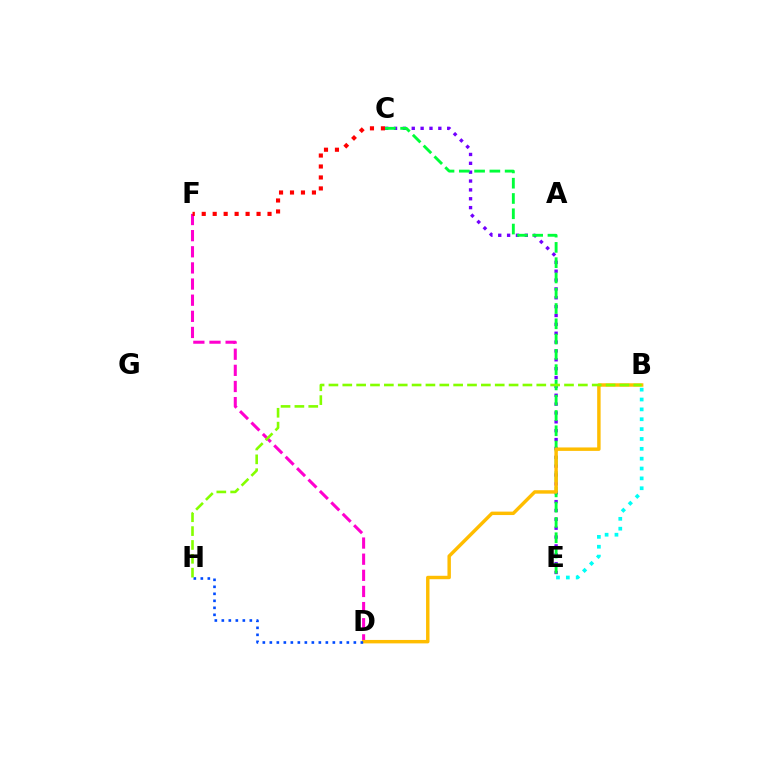{('C', 'E'): [{'color': '#7200ff', 'line_style': 'dotted', 'thickness': 2.41}, {'color': '#00ff39', 'line_style': 'dashed', 'thickness': 2.08}], ('D', 'F'): [{'color': '#ff00cf', 'line_style': 'dashed', 'thickness': 2.19}], ('C', 'F'): [{'color': '#ff0000', 'line_style': 'dotted', 'thickness': 2.98}], ('B', 'D'): [{'color': '#ffbd00', 'line_style': 'solid', 'thickness': 2.48}], ('D', 'H'): [{'color': '#004bff', 'line_style': 'dotted', 'thickness': 1.9}], ('B', 'E'): [{'color': '#00fff6', 'line_style': 'dotted', 'thickness': 2.68}], ('B', 'H'): [{'color': '#84ff00', 'line_style': 'dashed', 'thickness': 1.88}]}